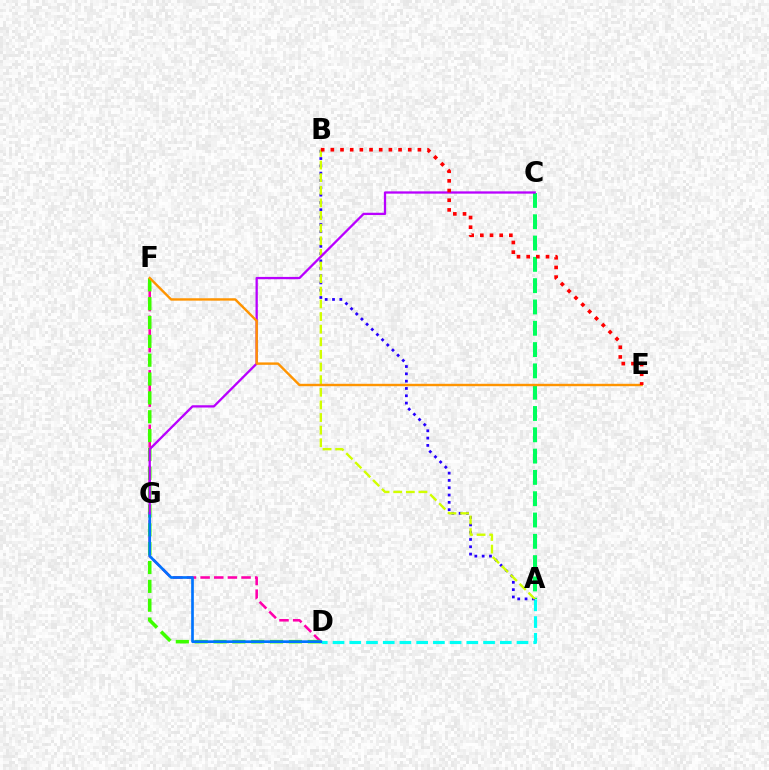{('D', 'F'): [{'color': '#ff00ac', 'line_style': 'dashed', 'thickness': 1.85}, {'color': '#3dff00', 'line_style': 'dashed', 'thickness': 2.56}], ('A', 'D'): [{'color': '#00fff6', 'line_style': 'dashed', 'thickness': 2.27}], ('D', 'G'): [{'color': '#0074ff', 'line_style': 'solid', 'thickness': 1.93}], ('A', 'C'): [{'color': '#00ff5c', 'line_style': 'dashed', 'thickness': 2.89}], ('A', 'B'): [{'color': '#2500ff', 'line_style': 'dotted', 'thickness': 1.99}, {'color': '#d1ff00', 'line_style': 'dashed', 'thickness': 1.71}], ('C', 'G'): [{'color': '#b900ff', 'line_style': 'solid', 'thickness': 1.65}], ('E', 'F'): [{'color': '#ff9400', 'line_style': 'solid', 'thickness': 1.73}], ('B', 'E'): [{'color': '#ff0000', 'line_style': 'dotted', 'thickness': 2.63}]}